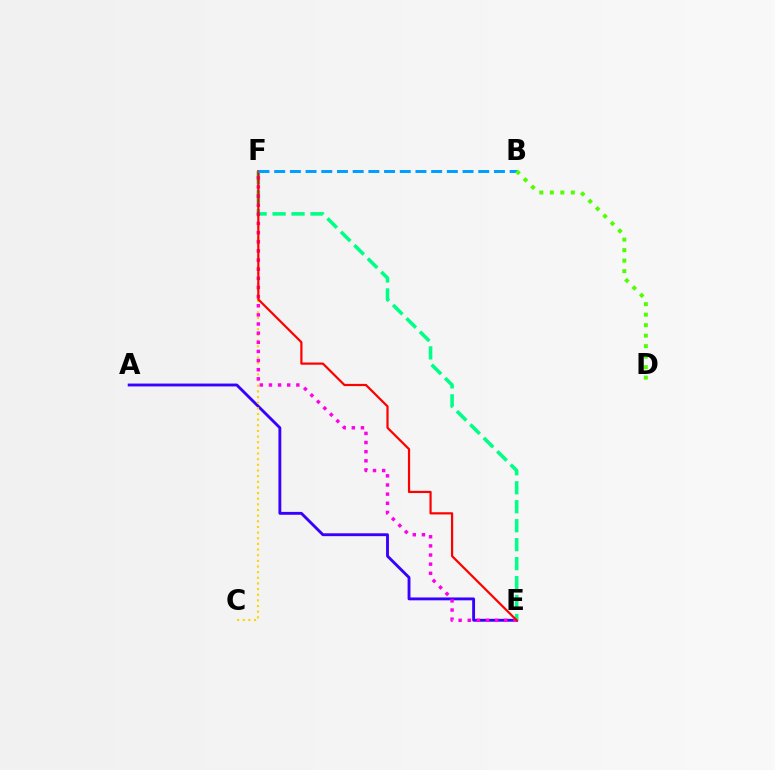{('A', 'E'): [{'color': '#3700ff', 'line_style': 'solid', 'thickness': 2.07}], ('E', 'F'): [{'color': '#00ff86', 'line_style': 'dashed', 'thickness': 2.58}, {'color': '#ff00ed', 'line_style': 'dotted', 'thickness': 2.48}, {'color': '#ff0000', 'line_style': 'solid', 'thickness': 1.59}], ('C', 'F'): [{'color': '#ffd500', 'line_style': 'dotted', 'thickness': 1.53}], ('B', 'F'): [{'color': '#009eff', 'line_style': 'dashed', 'thickness': 2.13}], ('B', 'D'): [{'color': '#4fff00', 'line_style': 'dotted', 'thickness': 2.85}]}